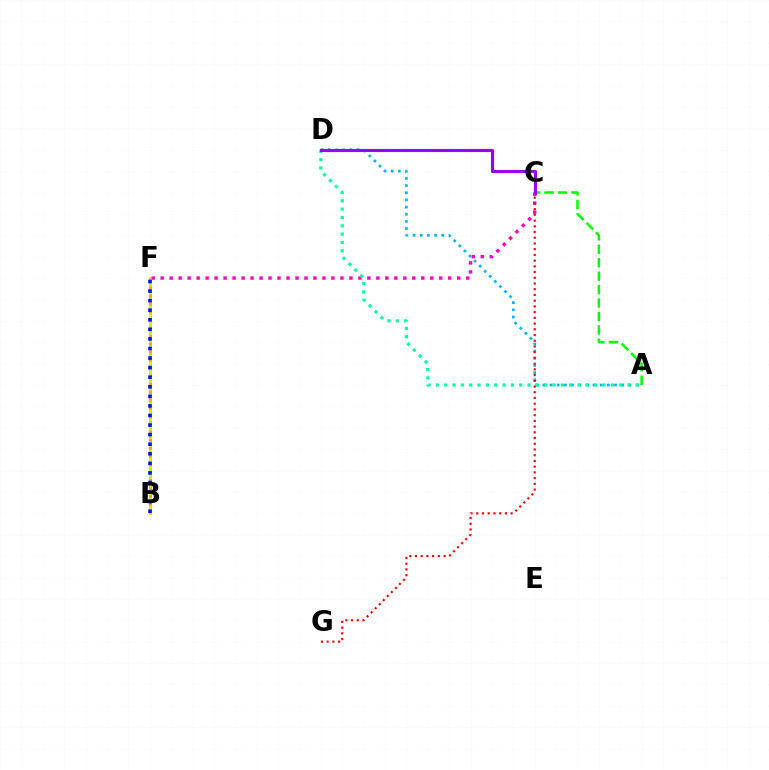{('B', 'F'): [{'color': '#b3ff00', 'line_style': 'solid', 'thickness': 2.05}, {'color': '#ffa500', 'line_style': 'dotted', 'thickness': 2.18}, {'color': '#0010ff', 'line_style': 'dotted', 'thickness': 2.6}], ('C', 'F'): [{'color': '#ff00bd', 'line_style': 'dotted', 'thickness': 2.44}], ('A', 'C'): [{'color': '#08ff00', 'line_style': 'dashed', 'thickness': 1.83}], ('A', 'D'): [{'color': '#00b5ff', 'line_style': 'dotted', 'thickness': 1.95}, {'color': '#00ff9d', 'line_style': 'dotted', 'thickness': 2.26}], ('C', 'G'): [{'color': '#ff0000', 'line_style': 'dotted', 'thickness': 1.56}], ('C', 'D'): [{'color': '#9b00ff', 'line_style': 'solid', 'thickness': 2.25}]}